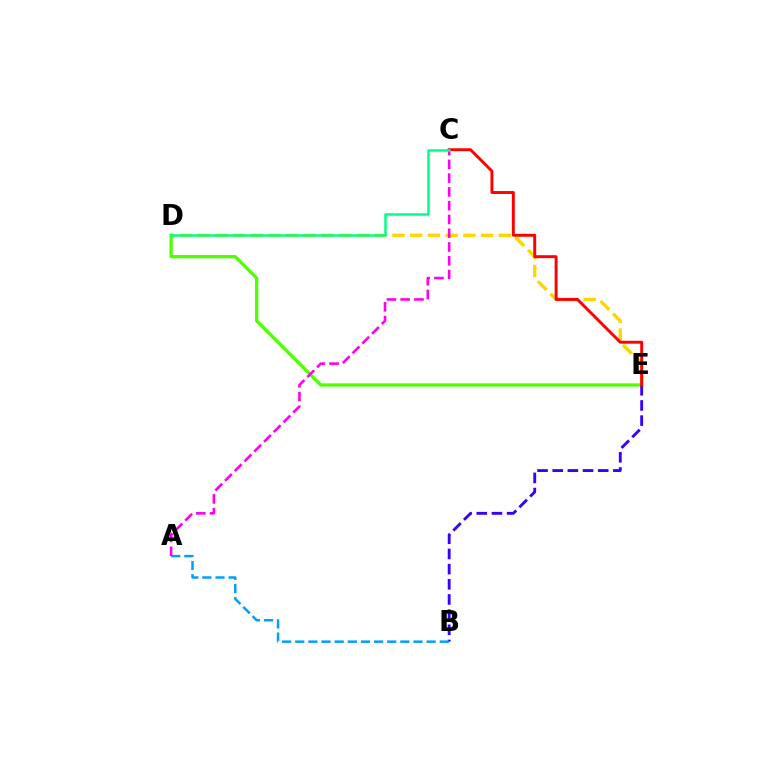{('D', 'E'): [{'color': '#ffd500', 'line_style': 'dashed', 'thickness': 2.41}, {'color': '#4fff00', 'line_style': 'solid', 'thickness': 2.37}], ('B', 'E'): [{'color': '#3700ff', 'line_style': 'dashed', 'thickness': 2.06}], ('C', 'E'): [{'color': '#ff0000', 'line_style': 'solid', 'thickness': 2.11}], ('A', 'B'): [{'color': '#009eff', 'line_style': 'dashed', 'thickness': 1.78}], ('A', 'C'): [{'color': '#ff00ed', 'line_style': 'dashed', 'thickness': 1.87}], ('C', 'D'): [{'color': '#00ff86', 'line_style': 'solid', 'thickness': 1.81}]}